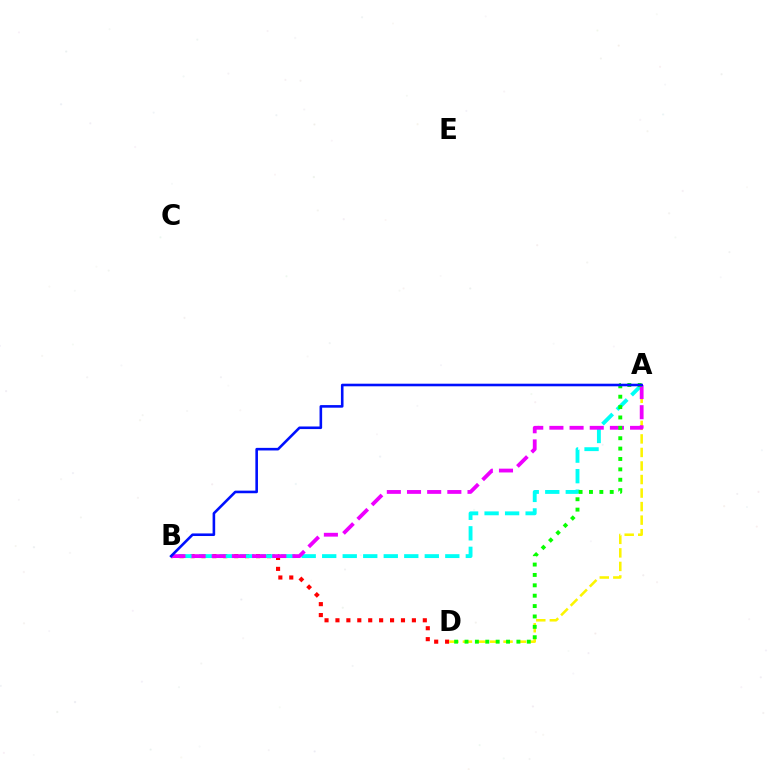{('B', 'D'): [{'color': '#ff0000', 'line_style': 'dotted', 'thickness': 2.97}], ('A', 'D'): [{'color': '#fcf500', 'line_style': 'dashed', 'thickness': 1.84}, {'color': '#08ff00', 'line_style': 'dotted', 'thickness': 2.82}], ('A', 'B'): [{'color': '#00fff6', 'line_style': 'dashed', 'thickness': 2.79}, {'color': '#ee00ff', 'line_style': 'dashed', 'thickness': 2.74}, {'color': '#0010ff', 'line_style': 'solid', 'thickness': 1.87}]}